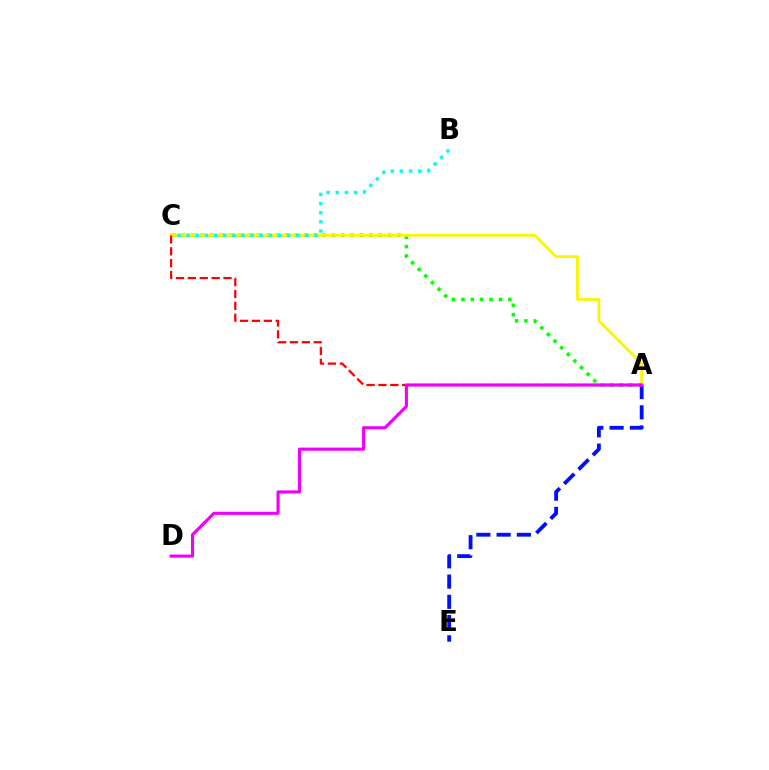{('A', 'C'): [{'color': '#08ff00', 'line_style': 'dotted', 'thickness': 2.55}, {'color': '#fcf500', 'line_style': 'solid', 'thickness': 1.99}, {'color': '#ff0000', 'line_style': 'dashed', 'thickness': 1.61}], ('A', 'E'): [{'color': '#0010ff', 'line_style': 'dashed', 'thickness': 2.75}], ('B', 'C'): [{'color': '#00fff6', 'line_style': 'dotted', 'thickness': 2.48}], ('A', 'D'): [{'color': '#ee00ff', 'line_style': 'solid', 'thickness': 2.25}]}